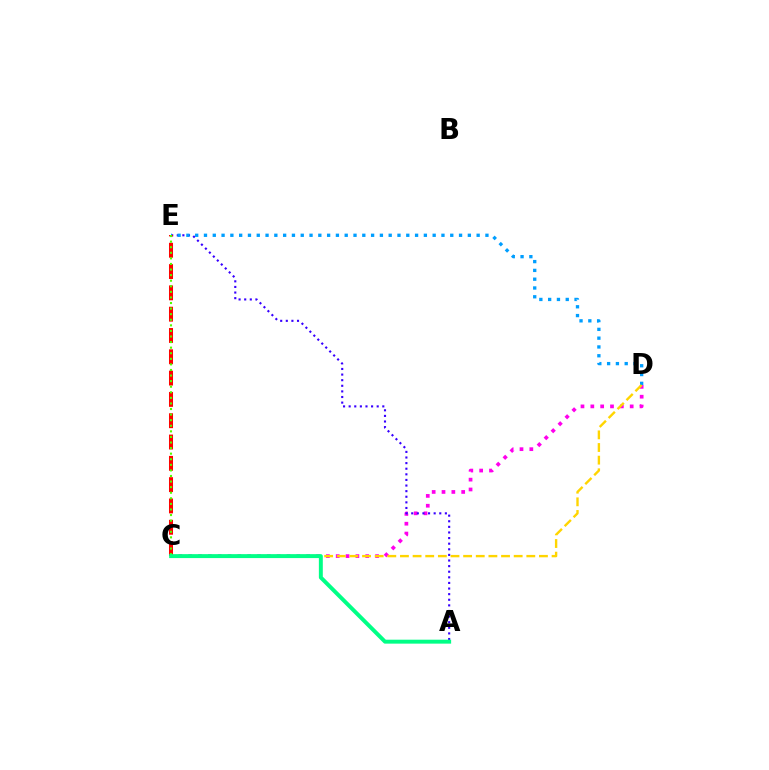{('C', 'D'): [{'color': '#ff00ed', 'line_style': 'dotted', 'thickness': 2.67}, {'color': '#ffd500', 'line_style': 'dashed', 'thickness': 1.72}], ('A', 'E'): [{'color': '#3700ff', 'line_style': 'dotted', 'thickness': 1.52}], ('C', 'E'): [{'color': '#ff0000', 'line_style': 'dashed', 'thickness': 2.89}, {'color': '#4fff00', 'line_style': 'dotted', 'thickness': 1.52}], ('D', 'E'): [{'color': '#009eff', 'line_style': 'dotted', 'thickness': 2.39}], ('A', 'C'): [{'color': '#00ff86', 'line_style': 'solid', 'thickness': 2.84}]}